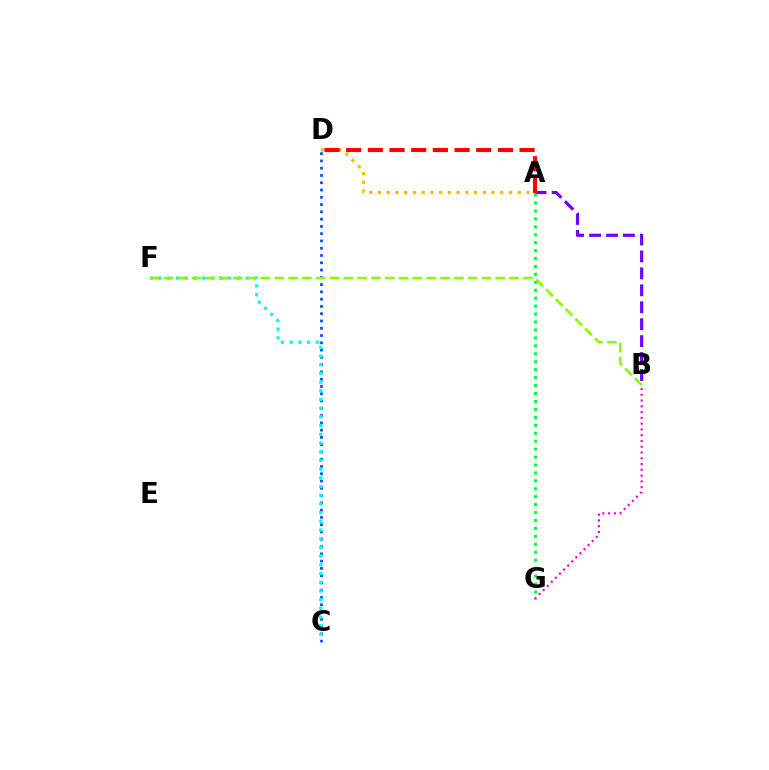{('A', 'B'): [{'color': '#7200ff', 'line_style': 'dashed', 'thickness': 2.3}], ('A', 'G'): [{'color': '#00ff39', 'line_style': 'dotted', 'thickness': 2.16}], ('B', 'G'): [{'color': '#ff00cf', 'line_style': 'dotted', 'thickness': 1.57}], ('A', 'D'): [{'color': '#ffbd00', 'line_style': 'dotted', 'thickness': 2.37}, {'color': '#ff0000', 'line_style': 'dashed', 'thickness': 2.94}], ('C', 'D'): [{'color': '#004bff', 'line_style': 'dotted', 'thickness': 1.98}], ('C', 'F'): [{'color': '#00fff6', 'line_style': 'dotted', 'thickness': 2.36}], ('B', 'F'): [{'color': '#84ff00', 'line_style': 'dashed', 'thickness': 1.88}]}